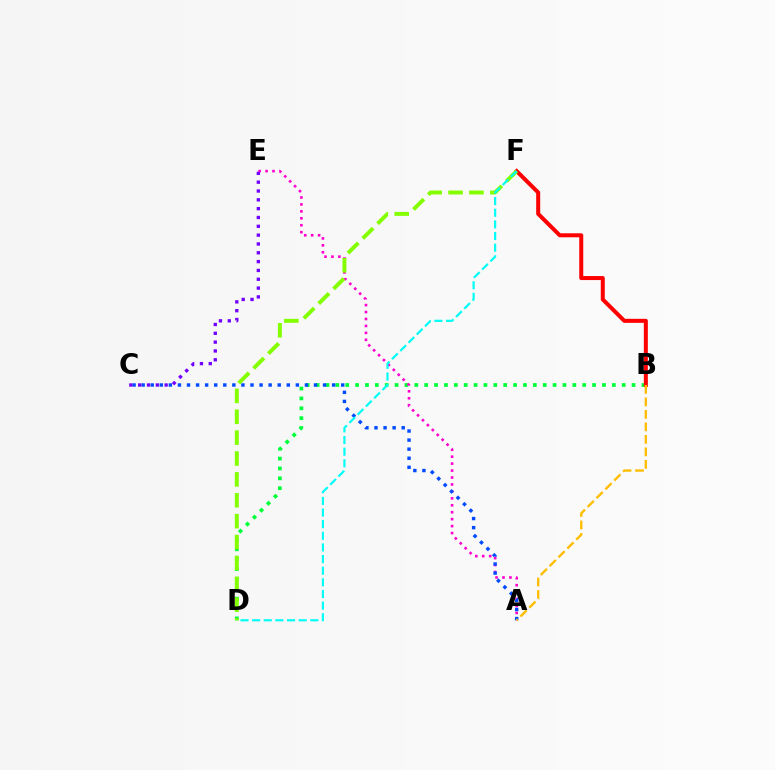{('B', 'D'): [{'color': '#00ff39', 'line_style': 'dotted', 'thickness': 2.68}], ('A', 'E'): [{'color': '#ff00cf', 'line_style': 'dotted', 'thickness': 1.89}], ('B', 'F'): [{'color': '#ff0000', 'line_style': 'solid', 'thickness': 2.89}], ('A', 'C'): [{'color': '#004bff', 'line_style': 'dotted', 'thickness': 2.46}], ('D', 'F'): [{'color': '#84ff00', 'line_style': 'dashed', 'thickness': 2.84}, {'color': '#00fff6', 'line_style': 'dashed', 'thickness': 1.58}], ('C', 'E'): [{'color': '#7200ff', 'line_style': 'dotted', 'thickness': 2.4}], ('A', 'B'): [{'color': '#ffbd00', 'line_style': 'dashed', 'thickness': 1.7}]}